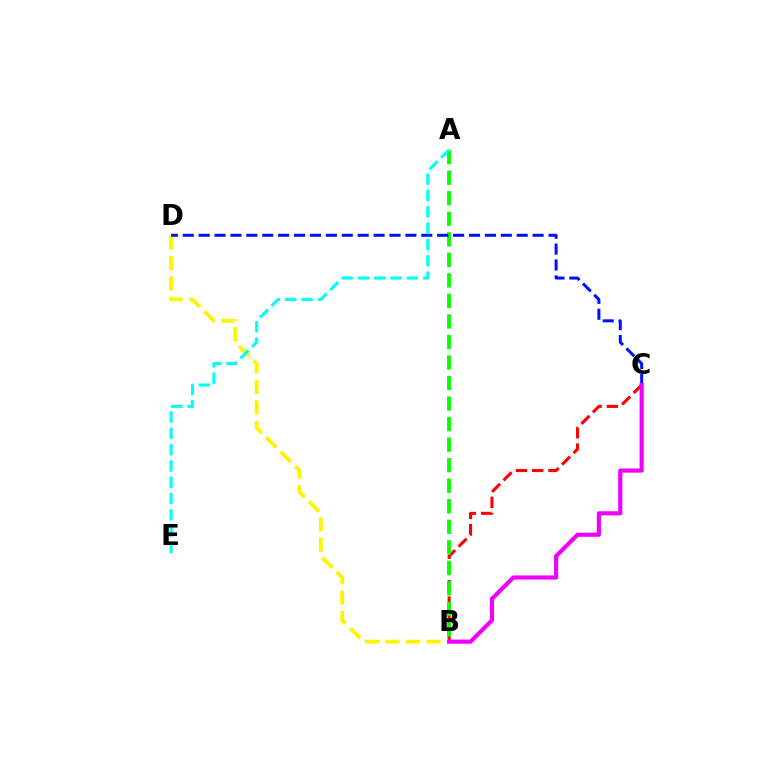{('B', 'C'): [{'color': '#ff0000', 'line_style': 'dashed', 'thickness': 2.21}, {'color': '#ee00ff', 'line_style': 'solid', 'thickness': 2.99}], ('B', 'D'): [{'color': '#fcf500', 'line_style': 'dashed', 'thickness': 2.78}], ('A', 'B'): [{'color': '#08ff00', 'line_style': 'dashed', 'thickness': 2.79}], ('C', 'D'): [{'color': '#0010ff', 'line_style': 'dashed', 'thickness': 2.16}], ('A', 'E'): [{'color': '#00fff6', 'line_style': 'dashed', 'thickness': 2.22}]}